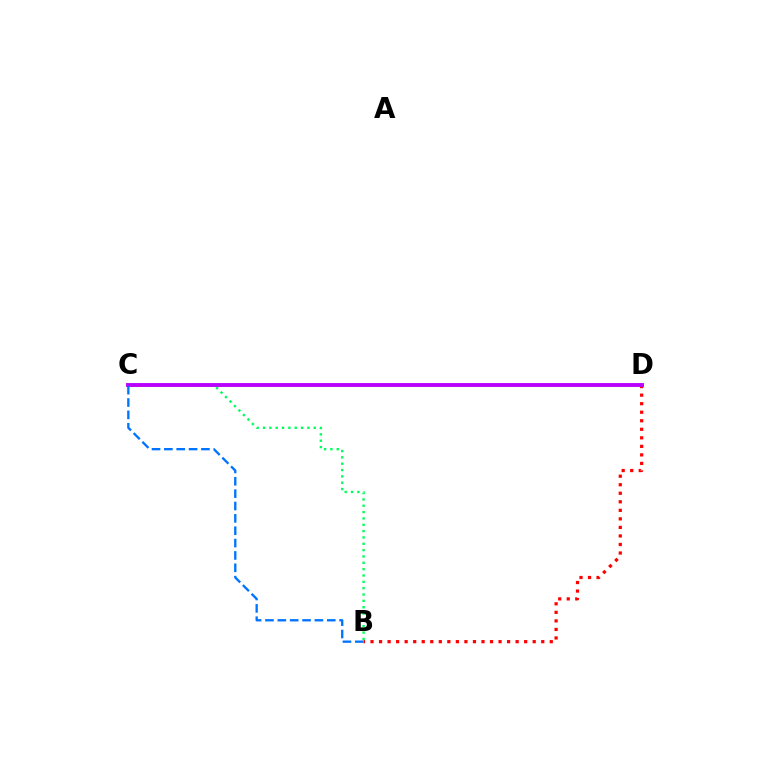{('C', 'D'): [{'color': '#d1ff00', 'line_style': 'solid', 'thickness': 2.2}, {'color': '#b900ff', 'line_style': 'solid', 'thickness': 2.79}], ('B', 'D'): [{'color': '#ff0000', 'line_style': 'dotted', 'thickness': 2.32}], ('B', 'C'): [{'color': '#00ff5c', 'line_style': 'dotted', 'thickness': 1.72}, {'color': '#0074ff', 'line_style': 'dashed', 'thickness': 1.68}]}